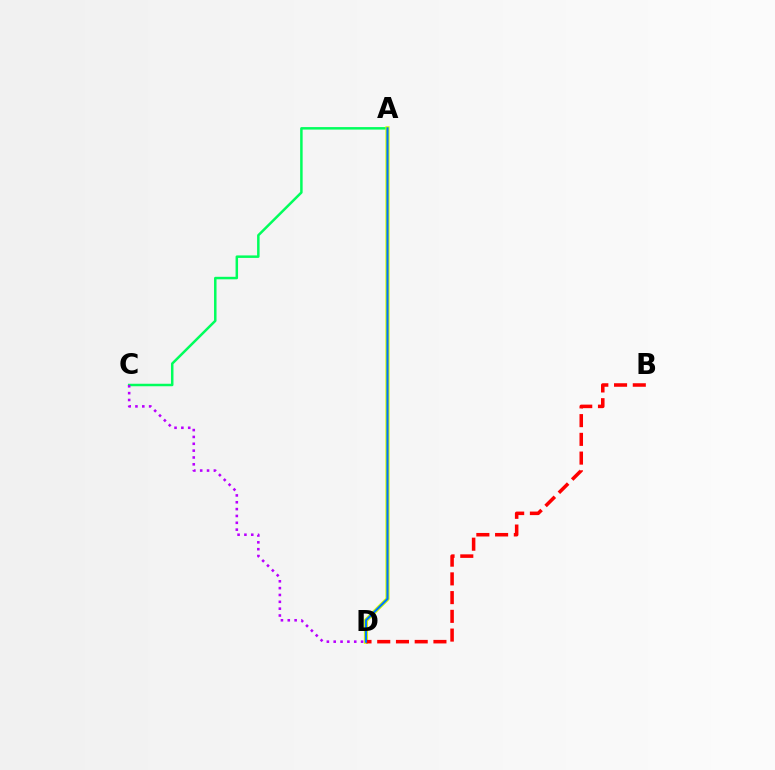{('A', 'C'): [{'color': '#00ff5c', 'line_style': 'solid', 'thickness': 1.8}], ('C', 'D'): [{'color': '#b900ff', 'line_style': 'dotted', 'thickness': 1.86}], ('A', 'D'): [{'color': '#d1ff00', 'line_style': 'solid', 'thickness': 3.0}, {'color': '#0074ff', 'line_style': 'solid', 'thickness': 1.56}], ('B', 'D'): [{'color': '#ff0000', 'line_style': 'dashed', 'thickness': 2.55}]}